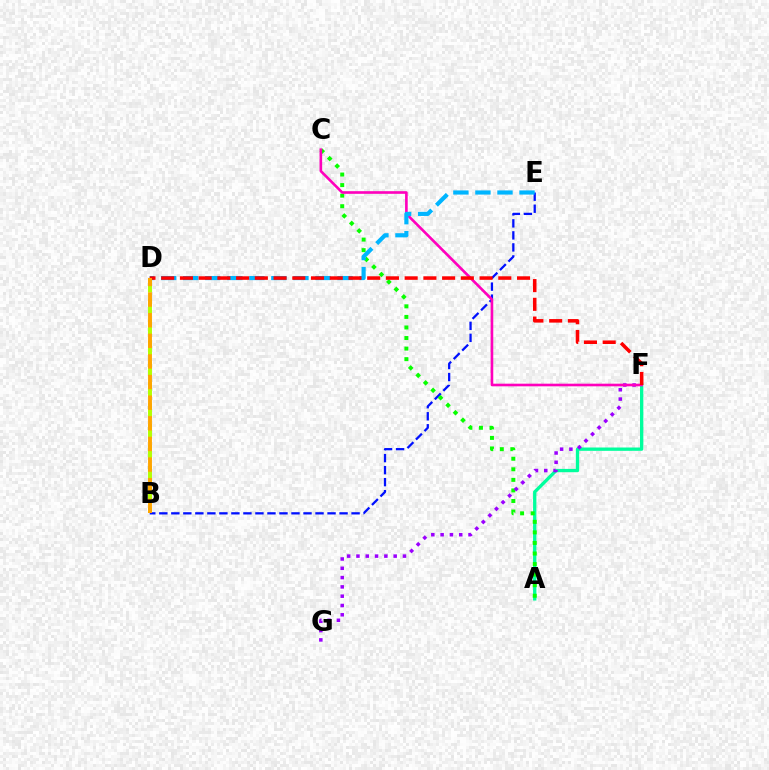{('A', 'F'): [{'color': '#00ff9d', 'line_style': 'solid', 'thickness': 2.39}], ('B', 'D'): [{'color': '#b3ff00', 'line_style': 'dashed', 'thickness': 2.83}, {'color': '#ffa500', 'line_style': 'dashed', 'thickness': 2.8}], ('B', 'E'): [{'color': '#0010ff', 'line_style': 'dashed', 'thickness': 1.63}], ('A', 'C'): [{'color': '#08ff00', 'line_style': 'dotted', 'thickness': 2.87}], ('F', 'G'): [{'color': '#9b00ff', 'line_style': 'dotted', 'thickness': 2.53}], ('C', 'F'): [{'color': '#ff00bd', 'line_style': 'solid', 'thickness': 1.9}], ('D', 'E'): [{'color': '#00b5ff', 'line_style': 'dashed', 'thickness': 2.99}], ('D', 'F'): [{'color': '#ff0000', 'line_style': 'dashed', 'thickness': 2.54}]}